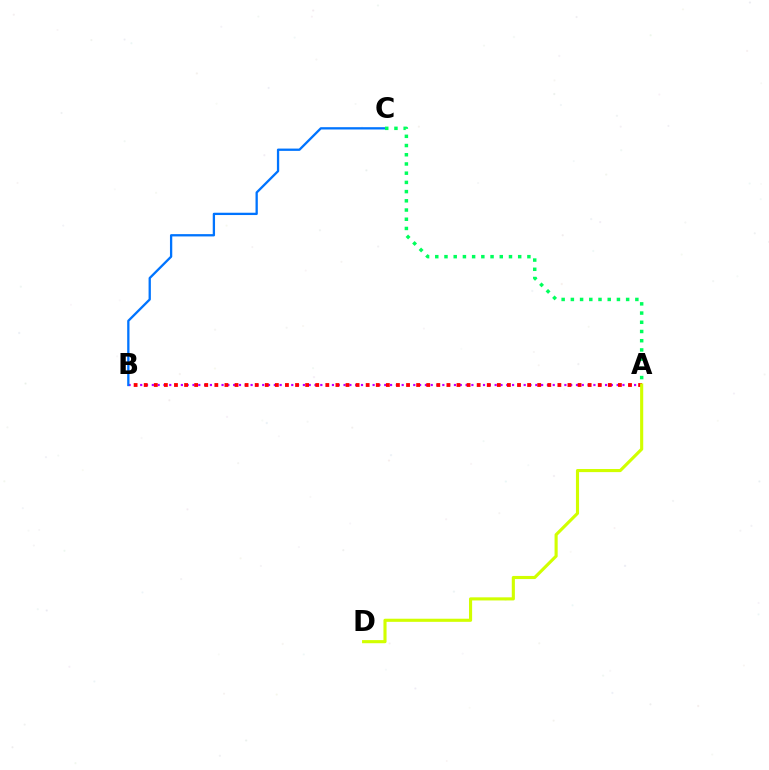{('A', 'B'): [{'color': '#b900ff', 'line_style': 'dotted', 'thickness': 1.58}, {'color': '#ff0000', 'line_style': 'dotted', 'thickness': 2.74}], ('B', 'C'): [{'color': '#0074ff', 'line_style': 'solid', 'thickness': 1.66}], ('A', 'C'): [{'color': '#00ff5c', 'line_style': 'dotted', 'thickness': 2.5}], ('A', 'D'): [{'color': '#d1ff00', 'line_style': 'solid', 'thickness': 2.24}]}